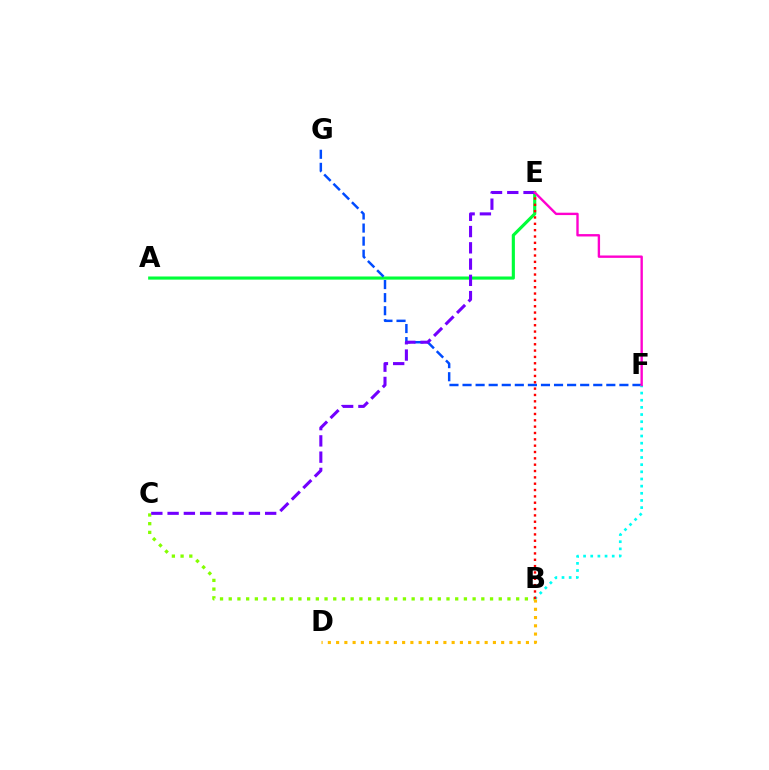{('A', 'E'): [{'color': '#00ff39', 'line_style': 'solid', 'thickness': 2.26}], ('B', 'C'): [{'color': '#84ff00', 'line_style': 'dotted', 'thickness': 2.37}], ('F', 'G'): [{'color': '#004bff', 'line_style': 'dashed', 'thickness': 1.78}], ('B', 'F'): [{'color': '#00fff6', 'line_style': 'dotted', 'thickness': 1.95}], ('B', 'E'): [{'color': '#ff0000', 'line_style': 'dotted', 'thickness': 1.72}], ('C', 'E'): [{'color': '#7200ff', 'line_style': 'dashed', 'thickness': 2.21}], ('E', 'F'): [{'color': '#ff00cf', 'line_style': 'solid', 'thickness': 1.71}], ('B', 'D'): [{'color': '#ffbd00', 'line_style': 'dotted', 'thickness': 2.24}]}